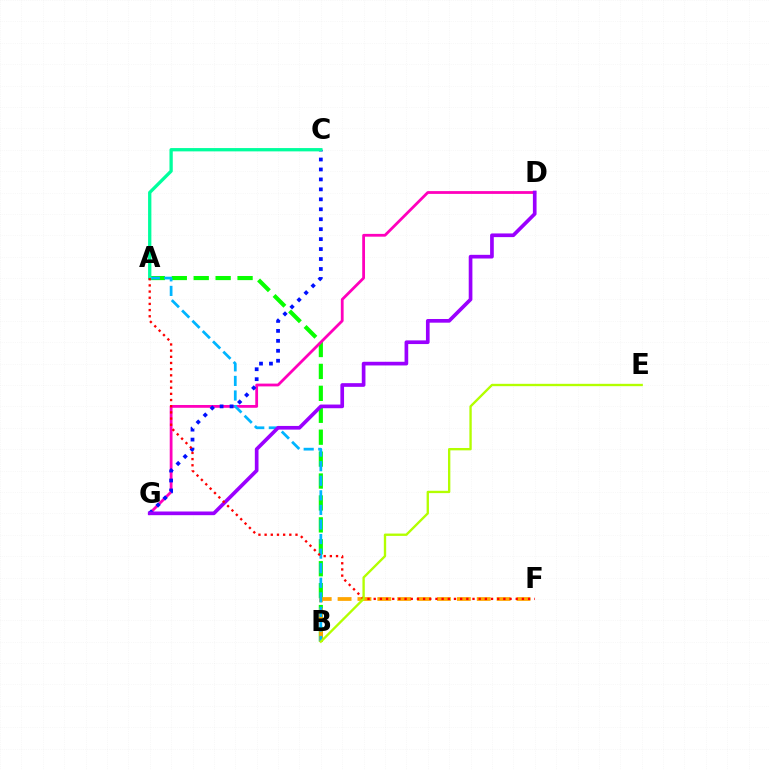{('A', 'B'): [{'color': '#08ff00', 'line_style': 'dashed', 'thickness': 2.98}, {'color': '#00b5ff', 'line_style': 'dashed', 'thickness': 1.98}], ('B', 'F'): [{'color': '#ffa500', 'line_style': 'dashed', 'thickness': 2.7}], ('D', 'G'): [{'color': '#ff00bd', 'line_style': 'solid', 'thickness': 2.01}, {'color': '#9b00ff', 'line_style': 'solid', 'thickness': 2.65}], ('C', 'G'): [{'color': '#0010ff', 'line_style': 'dotted', 'thickness': 2.7}], ('A', 'C'): [{'color': '#00ff9d', 'line_style': 'solid', 'thickness': 2.38}], ('A', 'F'): [{'color': '#ff0000', 'line_style': 'dotted', 'thickness': 1.68}], ('B', 'E'): [{'color': '#b3ff00', 'line_style': 'solid', 'thickness': 1.69}]}